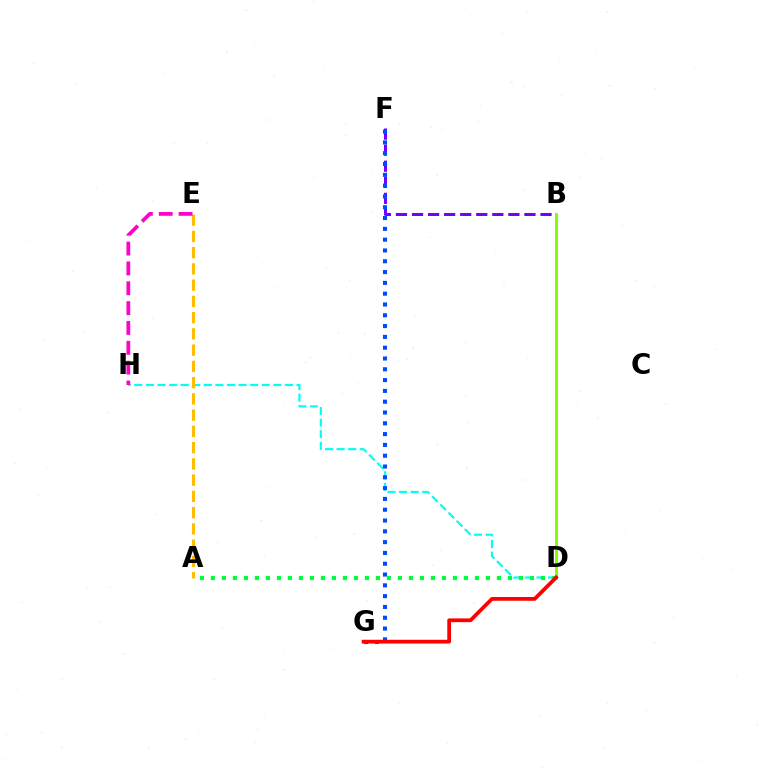{('D', 'H'): [{'color': '#00fff6', 'line_style': 'dashed', 'thickness': 1.57}], ('B', 'F'): [{'color': '#7200ff', 'line_style': 'dashed', 'thickness': 2.18}], ('F', 'G'): [{'color': '#004bff', 'line_style': 'dotted', 'thickness': 2.94}], ('A', 'E'): [{'color': '#ffbd00', 'line_style': 'dashed', 'thickness': 2.21}], ('A', 'D'): [{'color': '#00ff39', 'line_style': 'dotted', 'thickness': 2.99}], ('E', 'H'): [{'color': '#ff00cf', 'line_style': 'dashed', 'thickness': 2.7}], ('B', 'D'): [{'color': '#84ff00', 'line_style': 'solid', 'thickness': 2.17}], ('D', 'G'): [{'color': '#ff0000', 'line_style': 'solid', 'thickness': 2.71}]}